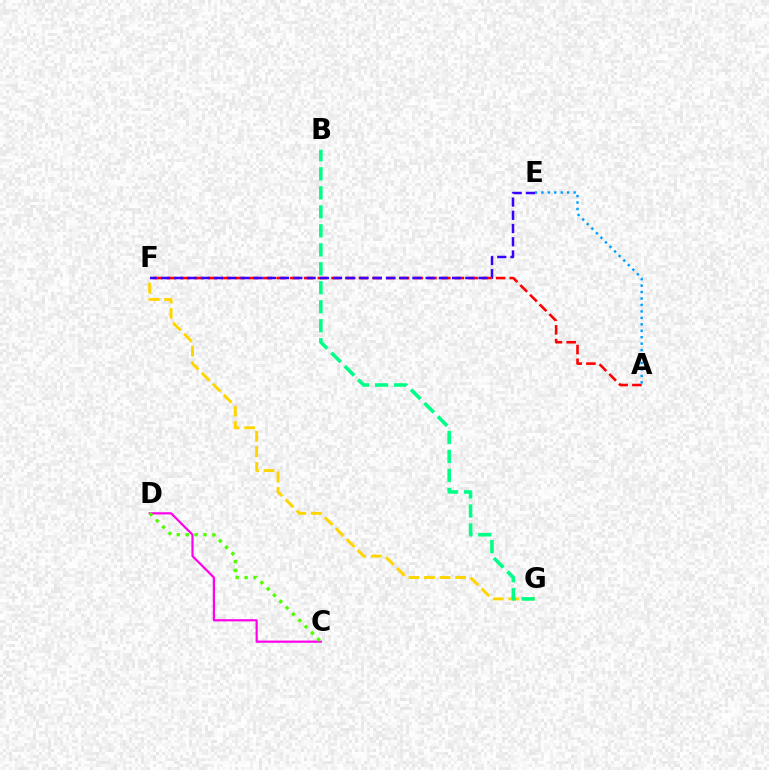{('A', 'F'): [{'color': '#ff0000', 'line_style': 'dashed', 'thickness': 1.86}], ('C', 'D'): [{'color': '#ff00ed', 'line_style': 'solid', 'thickness': 1.58}, {'color': '#4fff00', 'line_style': 'dotted', 'thickness': 2.42}], ('F', 'G'): [{'color': '#ffd500', 'line_style': 'dashed', 'thickness': 2.11}], ('A', 'E'): [{'color': '#009eff', 'line_style': 'dotted', 'thickness': 1.75}], ('B', 'G'): [{'color': '#00ff86', 'line_style': 'dashed', 'thickness': 2.58}], ('E', 'F'): [{'color': '#3700ff', 'line_style': 'dashed', 'thickness': 1.8}]}